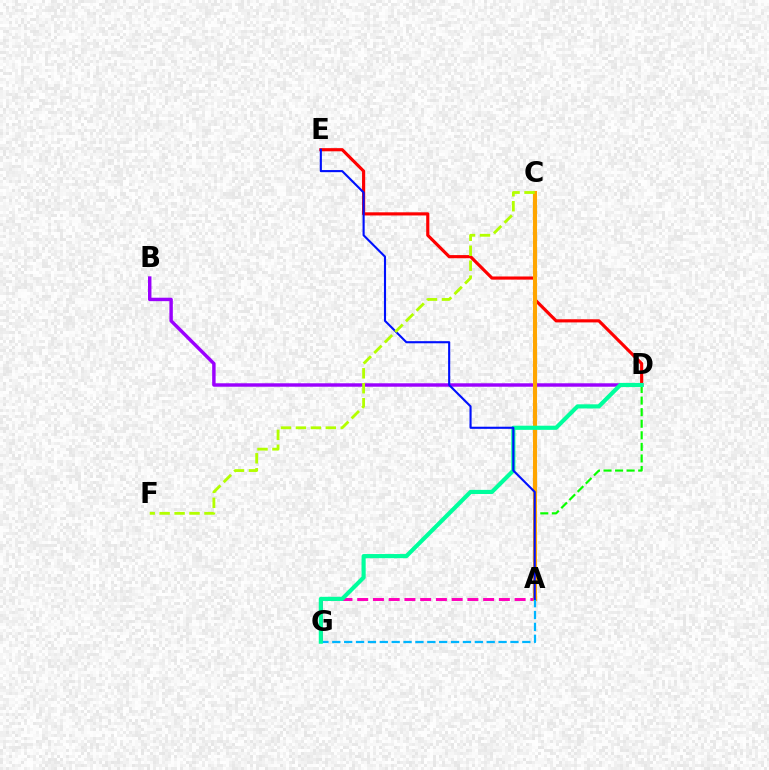{('B', 'D'): [{'color': '#9b00ff', 'line_style': 'solid', 'thickness': 2.47}], ('A', 'G'): [{'color': '#ff00bd', 'line_style': 'dashed', 'thickness': 2.14}, {'color': '#00b5ff', 'line_style': 'dashed', 'thickness': 1.61}], ('D', 'E'): [{'color': '#ff0000', 'line_style': 'solid', 'thickness': 2.27}], ('A', 'D'): [{'color': '#08ff00', 'line_style': 'dashed', 'thickness': 1.57}], ('A', 'C'): [{'color': '#ffa500', 'line_style': 'solid', 'thickness': 2.95}], ('D', 'G'): [{'color': '#00ff9d', 'line_style': 'solid', 'thickness': 2.98}], ('A', 'E'): [{'color': '#0010ff', 'line_style': 'solid', 'thickness': 1.52}], ('C', 'F'): [{'color': '#b3ff00', 'line_style': 'dashed', 'thickness': 2.03}]}